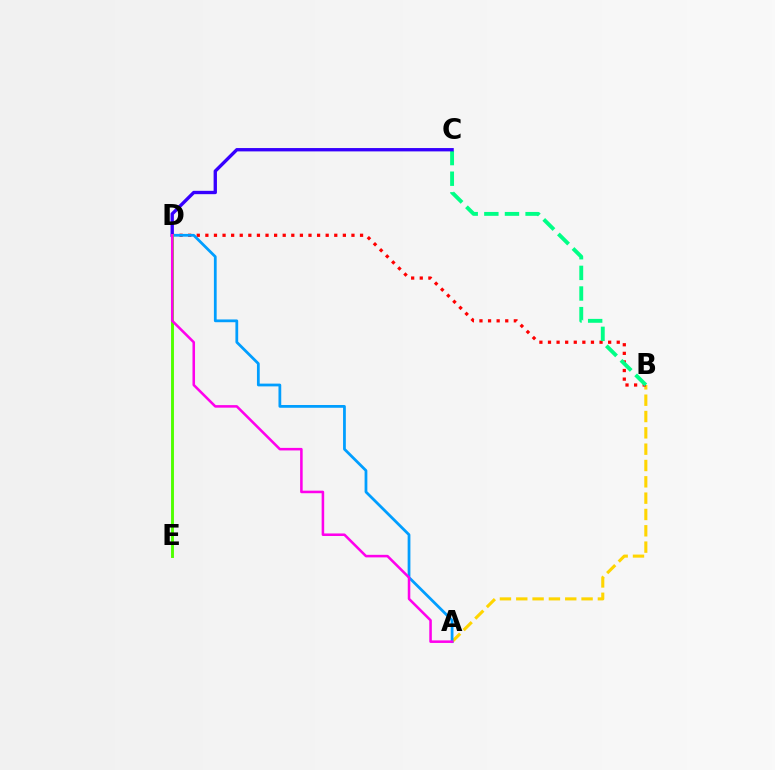{('A', 'B'): [{'color': '#ffd500', 'line_style': 'dashed', 'thickness': 2.22}], ('B', 'D'): [{'color': '#ff0000', 'line_style': 'dotted', 'thickness': 2.33}], ('A', 'D'): [{'color': '#009eff', 'line_style': 'solid', 'thickness': 1.99}, {'color': '#ff00ed', 'line_style': 'solid', 'thickness': 1.84}], ('B', 'C'): [{'color': '#00ff86', 'line_style': 'dashed', 'thickness': 2.8}], ('C', 'D'): [{'color': '#3700ff', 'line_style': 'solid', 'thickness': 2.41}], ('D', 'E'): [{'color': '#4fff00', 'line_style': 'solid', 'thickness': 2.09}]}